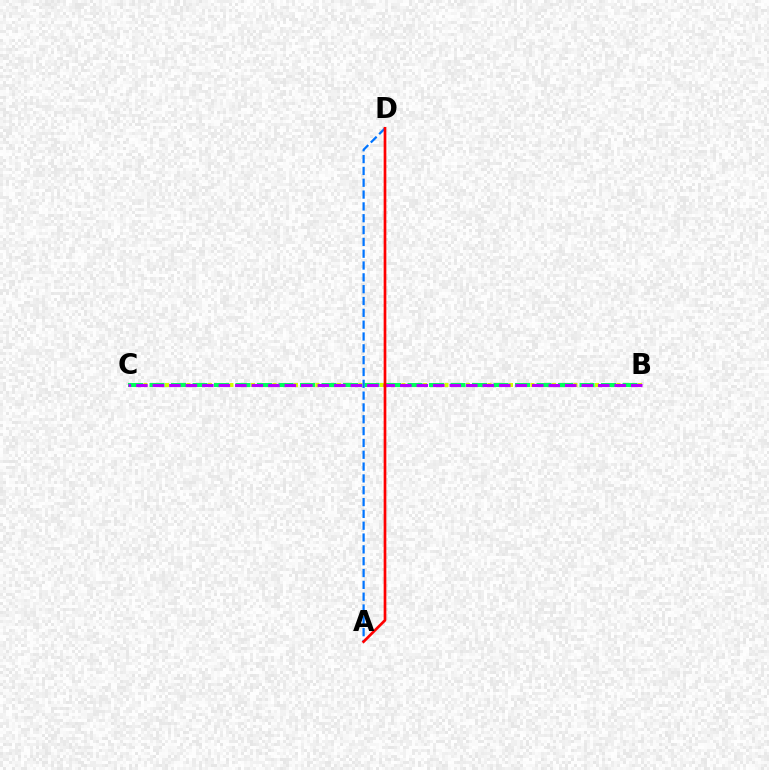{('B', 'C'): [{'color': '#d1ff00', 'line_style': 'dotted', 'thickness': 2.92}, {'color': '#00ff5c', 'line_style': 'dashed', 'thickness': 2.92}, {'color': '#b900ff', 'line_style': 'dashed', 'thickness': 2.24}], ('A', 'D'): [{'color': '#0074ff', 'line_style': 'dashed', 'thickness': 1.61}, {'color': '#ff0000', 'line_style': 'solid', 'thickness': 1.93}]}